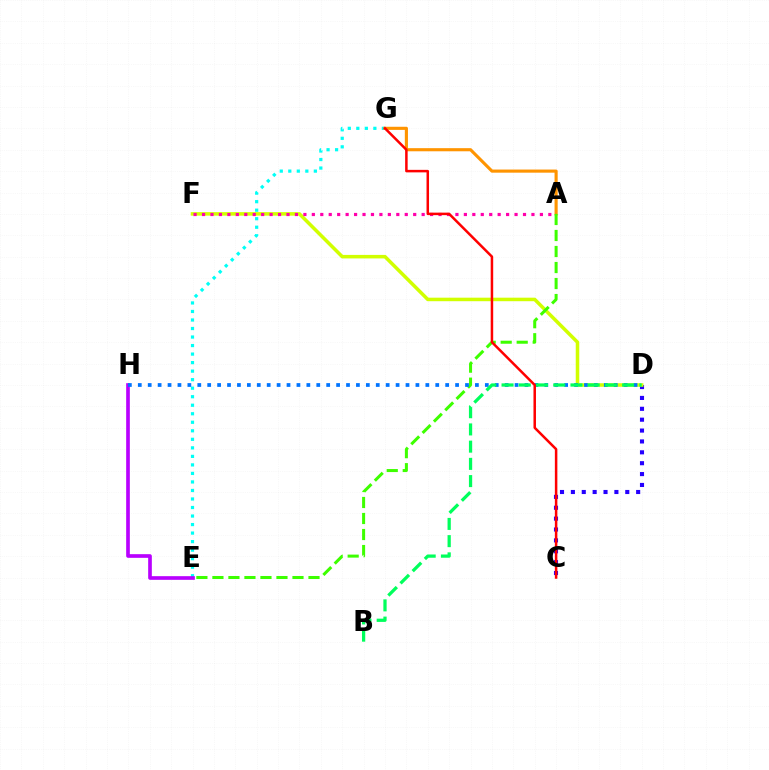{('E', 'G'): [{'color': '#00fff6', 'line_style': 'dotted', 'thickness': 2.32}], ('A', 'G'): [{'color': '#ff9400', 'line_style': 'solid', 'thickness': 2.25}], ('C', 'D'): [{'color': '#2500ff', 'line_style': 'dotted', 'thickness': 2.96}], ('D', 'F'): [{'color': '#d1ff00', 'line_style': 'solid', 'thickness': 2.54}], ('A', 'F'): [{'color': '#ff00ac', 'line_style': 'dotted', 'thickness': 2.29}], ('A', 'E'): [{'color': '#3dff00', 'line_style': 'dashed', 'thickness': 2.18}], ('E', 'H'): [{'color': '#b900ff', 'line_style': 'solid', 'thickness': 2.64}], ('D', 'H'): [{'color': '#0074ff', 'line_style': 'dotted', 'thickness': 2.69}], ('C', 'G'): [{'color': '#ff0000', 'line_style': 'solid', 'thickness': 1.81}], ('B', 'D'): [{'color': '#00ff5c', 'line_style': 'dashed', 'thickness': 2.34}]}